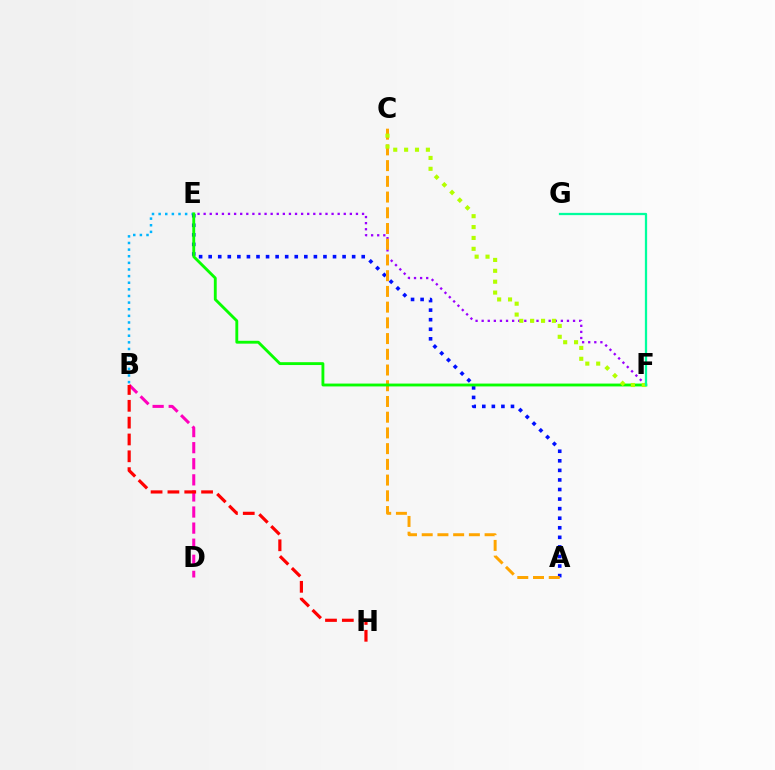{('B', 'E'): [{'color': '#00b5ff', 'line_style': 'dotted', 'thickness': 1.8}], ('B', 'D'): [{'color': '#ff00bd', 'line_style': 'dashed', 'thickness': 2.19}], ('E', 'F'): [{'color': '#9b00ff', 'line_style': 'dotted', 'thickness': 1.66}, {'color': '#08ff00', 'line_style': 'solid', 'thickness': 2.06}], ('A', 'E'): [{'color': '#0010ff', 'line_style': 'dotted', 'thickness': 2.6}], ('A', 'C'): [{'color': '#ffa500', 'line_style': 'dashed', 'thickness': 2.14}], ('B', 'H'): [{'color': '#ff0000', 'line_style': 'dashed', 'thickness': 2.29}], ('C', 'F'): [{'color': '#b3ff00', 'line_style': 'dotted', 'thickness': 2.96}], ('F', 'G'): [{'color': '#00ff9d', 'line_style': 'solid', 'thickness': 1.63}]}